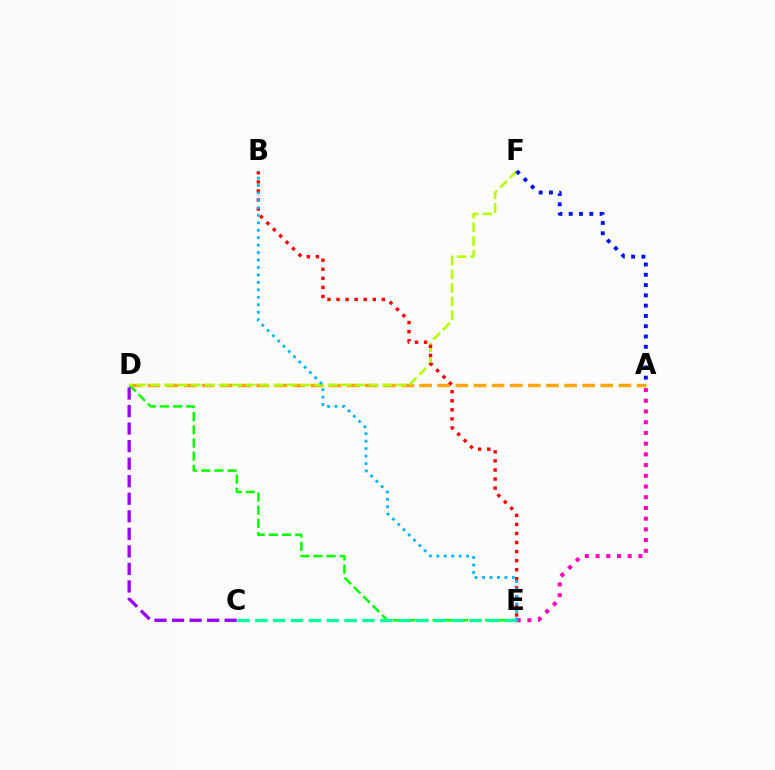{('A', 'D'): [{'color': '#ffa500', 'line_style': 'dashed', 'thickness': 2.46}], ('D', 'E'): [{'color': '#08ff00', 'line_style': 'dashed', 'thickness': 1.79}], ('D', 'F'): [{'color': '#b3ff00', 'line_style': 'dashed', 'thickness': 1.86}], ('A', 'F'): [{'color': '#0010ff', 'line_style': 'dotted', 'thickness': 2.8}], ('B', 'E'): [{'color': '#ff0000', 'line_style': 'dotted', 'thickness': 2.46}, {'color': '#00b5ff', 'line_style': 'dotted', 'thickness': 2.03}], ('A', 'E'): [{'color': '#ff00bd', 'line_style': 'dotted', 'thickness': 2.91}], ('C', 'E'): [{'color': '#00ff9d', 'line_style': 'dashed', 'thickness': 2.42}], ('C', 'D'): [{'color': '#9b00ff', 'line_style': 'dashed', 'thickness': 2.38}]}